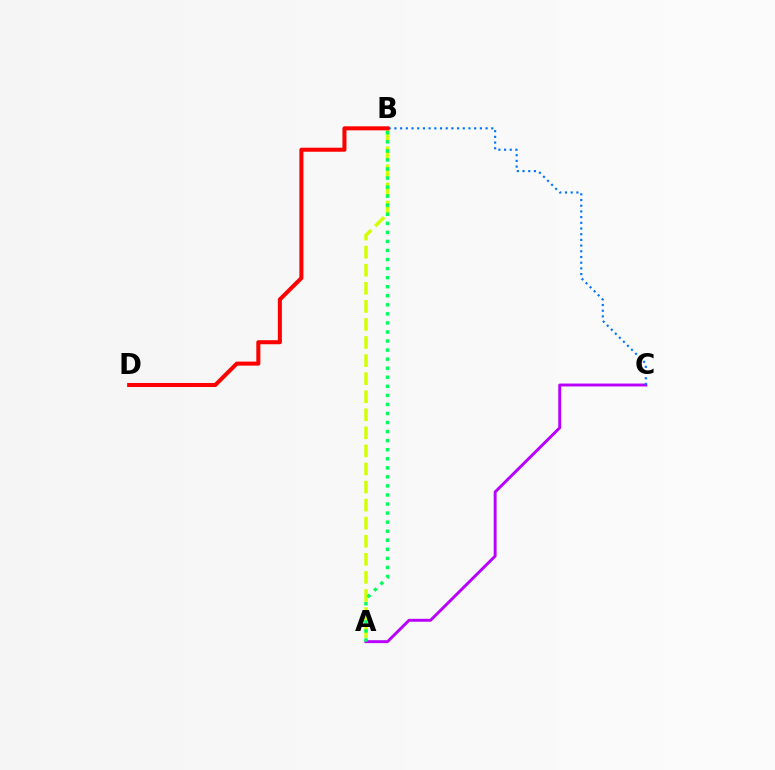{('A', 'B'): [{'color': '#d1ff00', 'line_style': 'dashed', 'thickness': 2.45}, {'color': '#00ff5c', 'line_style': 'dotted', 'thickness': 2.46}], ('A', 'C'): [{'color': '#b900ff', 'line_style': 'solid', 'thickness': 2.1}], ('B', 'C'): [{'color': '#0074ff', 'line_style': 'dotted', 'thickness': 1.55}], ('B', 'D'): [{'color': '#ff0000', 'line_style': 'solid', 'thickness': 2.91}]}